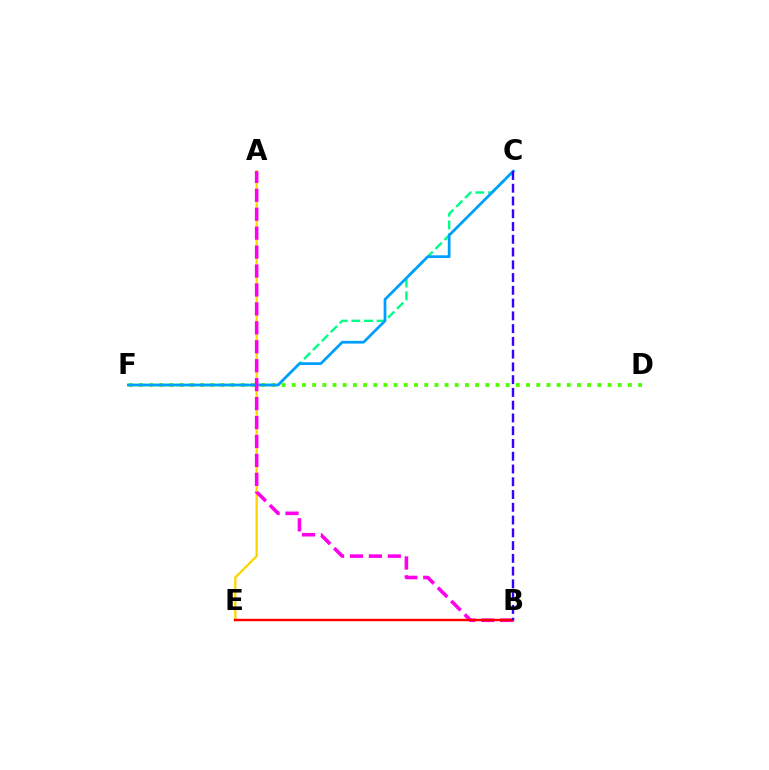{('C', 'F'): [{'color': '#00ff86', 'line_style': 'dashed', 'thickness': 1.72}, {'color': '#009eff', 'line_style': 'solid', 'thickness': 1.98}], ('A', 'E'): [{'color': '#ffd500', 'line_style': 'solid', 'thickness': 1.67}], ('D', 'F'): [{'color': '#4fff00', 'line_style': 'dotted', 'thickness': 2.77}], ('A', 'B'): [{'color': '#ff00ed', 'line_style': 'dashed', 'thickness': 2.57}], ('B', 'E'): [{'color': '#ff0000', 'line_style': 'solid', 'thickness': 1.75}], ('B', 'C'): [{'color': '#3700ff', 'line_style': 'dashed', 'thickness': 1.73}]}